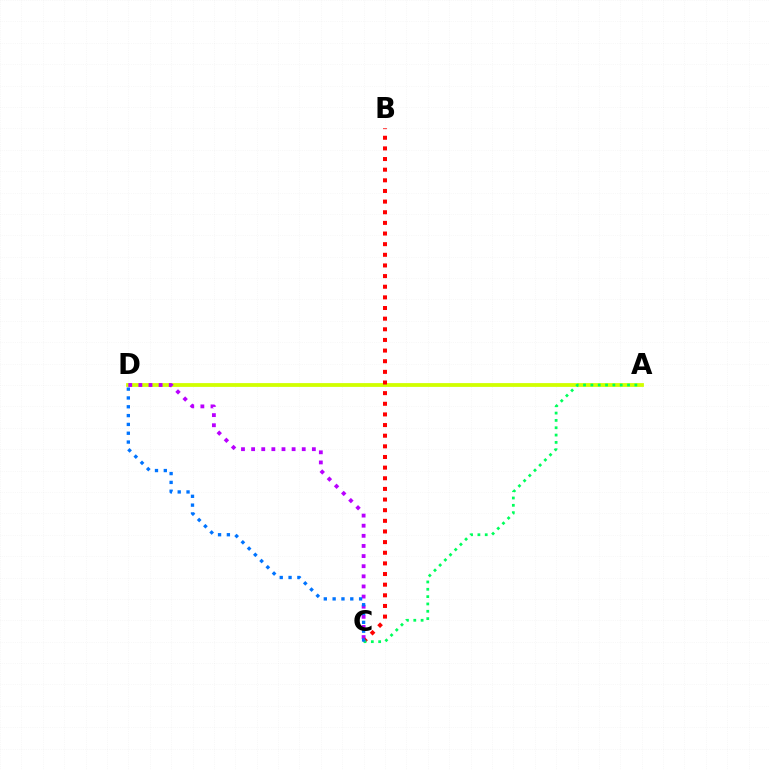{('A', 'D'): [{'color': '#d1ff00', 'line_style': 'solid', 'thickness': 2.73}], ('C', 'D'): [{'color': '#b900ff', 'line_style': 'dotted', 'thickness': 2.75}, {'color': '#0074ff', 'line_style': 'dotted', 'thickness': 2.4}], ('B', 'C'): [{'color': '#ff0000', 'line_style': 'dotted', 'thickness': 2.89}], ('A', 'C'): [{'color': '#00ff5c', 'line_style': 'dotted', 'thickness': 1.99}]}